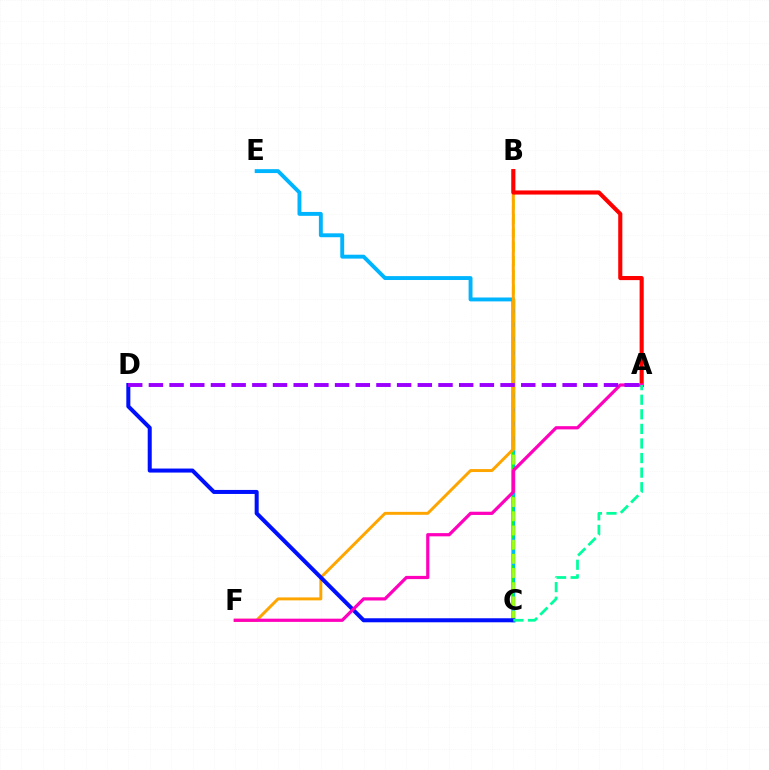{('C', 'E'): [{'color': '#00b5ff', 'line_style': 'solid', 'thickness': 2.81}], ('B', 'C'): [{'color': '#08ff00', 'line_style': 'dashed', 'thickness': 1.58}, {'color': '#b3ff00', 'line_style': 'dashed', 'thickness': 1.93}], ('B', 'F'): [{'color': '#ffa500', 'line_style': 'solid', 'thickness': 2.13}], ('C', 'D'): [{'color': '#0010ff', 'line_style': 'solid', 'thickness': 2.9}], ('A', 'B'): [{'color': '#ff0000', 'line_style': 'solid', 'thickness': 2.96}], ('A', 'F'): [{'color': '#ff00bd', 'line_style': 'solid', 'thickness': 2.31}], ('A', 'D'): [{'color': '#9b00ff', 'line_style': 'dashed', 'thickness': 2.81}], ('A', 'C'): [{'color': '#00ff9d', 'line_style': 'dashed', 'thickness': 1.98}]}